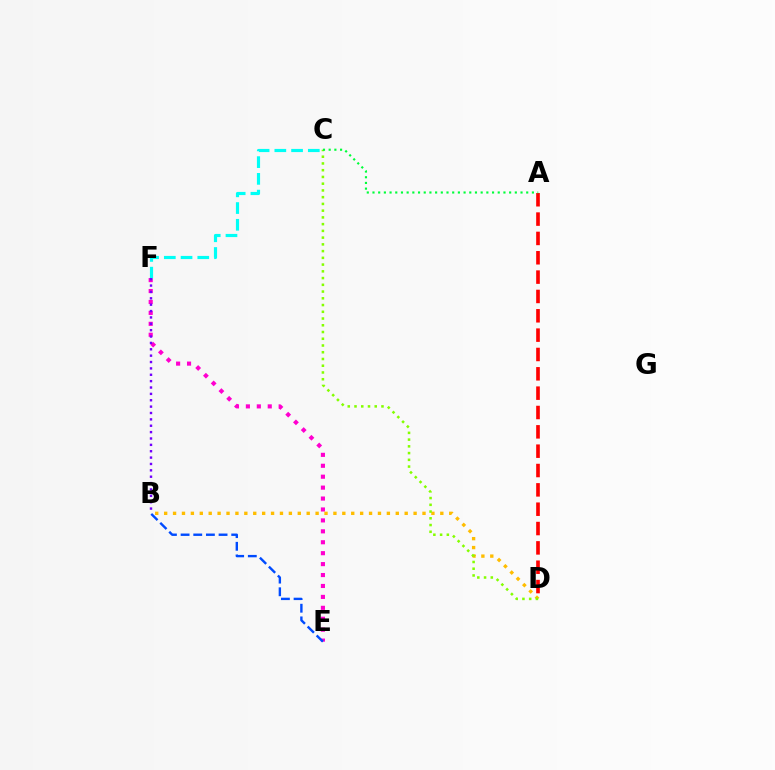{('E', 'F'): [{'color': '#ff00cf', 'line_style': 'dotted', 'thickness': 2.97}], ('B', 'D'): [{'color': '#ffbd00', 'line_style': 'dotted', 'thickness': 2.42}], ('C', 'F'): [{'color': '#00fff6', 'line_style': 'dashed', 'thickness': 2.27}], ('C', 'D'): [{'color': '#84ff00', 'line_style': 'dotted', 'thickness': 1.83}], ('B', 'E'): [{'color': '#004bff', 'line_style': 'dashed', 'thickness': 1.72}], ('B', 'F'): [{'color': '#7200ff', 'line_style': 'dotted', 'thickness': 1.73}], ('A', 'D'): [{'color': '#ff0000', 'line_style': 'dashed', 'thickness': 2.63}], ('A', 'C'): [{'color': '#00ff39', 'line_style': 'dotted', 'thickness': 1.55}]}